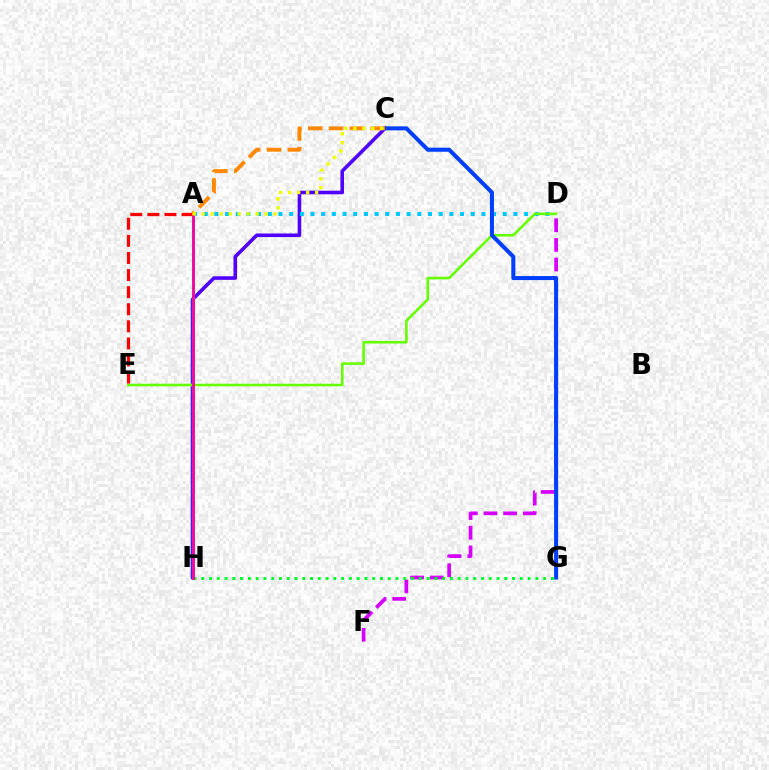{('C', 'H'): [{'color': '#4f00ff', 'line_style': 'solid', 'thickness': 2.58}], ('A', 'D'): [{'color': '#00c7ff', 'line_style': 'dotted', 'thickness': 2.9}], ('D', 'F'): [{'color': '#d600ff', 'line_style': 'dashed', 'thickness': 2.67}], ('A', 'H'): [{'color': '#00ffaf', 'line_style': 'solid', 'thickness': 2.32}, {'color': '#ff00a0', 'line_style': 'solid', 'thickness': 2.02}], ('G', 'H'): [{'color': '#00ff27', 'line_style': 'dotted', 'thickness': 2.11}], ('D', 'E'): [{'color': '#66ff00', 'line_style': 'solid', 'thickness': 1.87}], ('A', 'E'): [{'color': '#ff0000', 'line_style': 'dashed', 'thickness': 2.32}], ('C', 'G'): [{'color': '#003fff', 'line_style': 'solid', 'thickness': 2.9}], ('A', 'C'): [{'color': '#ff8800', 'line_style': 'dashed', 'thickness': 2.83}, {'color': '#eeff00', 'line_style': 'dotted', 'thickness': 2.44}]}